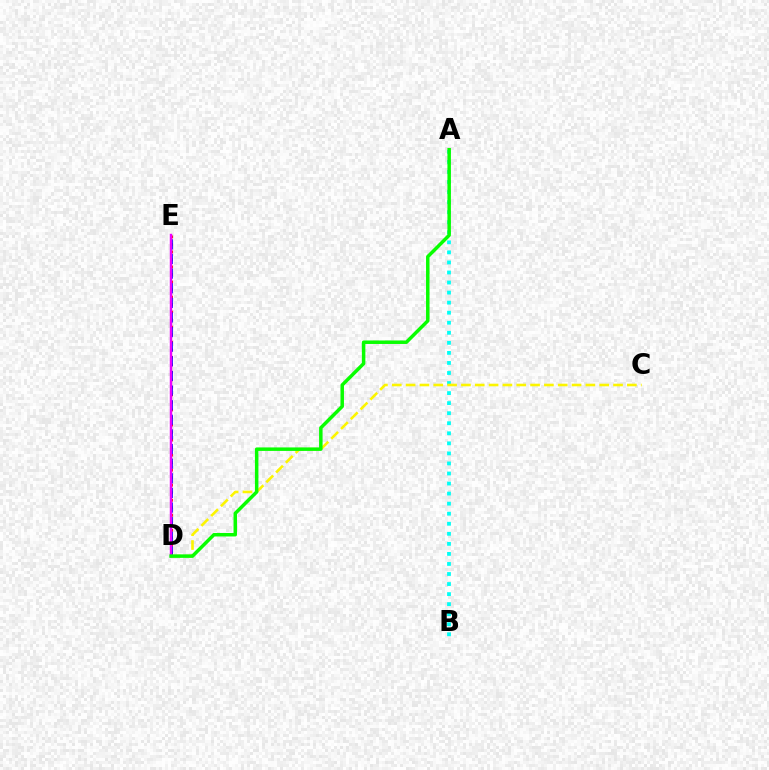{('D', 'E'): [{'color': '#ff0000', 'line_style': 'dotted', 'thickness': 2.04}, {'color': '#0010ff', 'line_style': 'dashed', 'thickness': 1.99}, {'color': '#ee00ff', 'line_style': 'solid', 'thickness': 1.75}], ('A', 'B'): [{'color': '#00fff6', 'line_style': 'dotted', 'thickness': 2.73}], ('C', 'D'): [{'color': '#fcf500', 'line_style': 'dashed', 'thickness': 1.88}], ('A', 'D'): [{'color': '#08ff00', 'line_style': 'solid', 'thickness': 2.51}]}